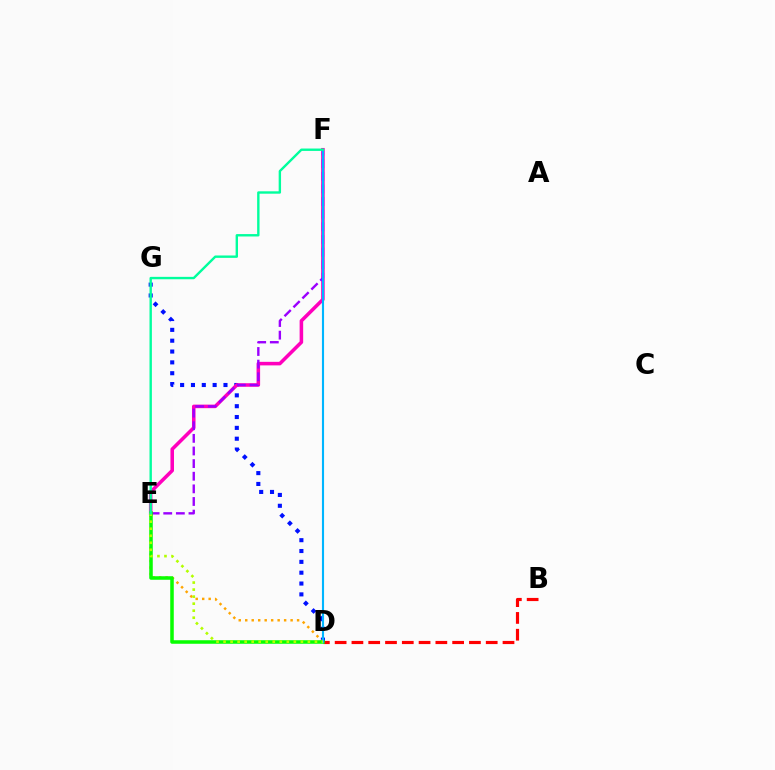{('D', 'G'): [{'color': '#0010ff', 'line_style': 'dotted', 'thickness': 2.95}], ('E', 'F'): [{'color': '#ff00bd', 'line_style': 'solid', 'thickness': 2.55}, {'color': '#9b00ff', 'line_style': 'dashed', 'thickness': 1.72}, {'color': '#00ff9d', 'line_style': 'solid', 'thickness': 1.72}], ('D', 'E'): [{'color': '#ffa500', 'line_style': 'dotted', 'thickness': 1.76}, {'color': '#08ff00', 'line_style': 'solid', 'thickness': 2.54}, {'color': '#b3ff00', 'line_style': 'dotted', 'thickness': 1.91}], ('B', 'D'): [{'color': '#ff0000', 'line_style': 'dashed', 'thickness': 2.28}], ('D', 'F'): [{'color': '#00b5ff', 'line_style': 'solid', 'thickness': 1.52}]}